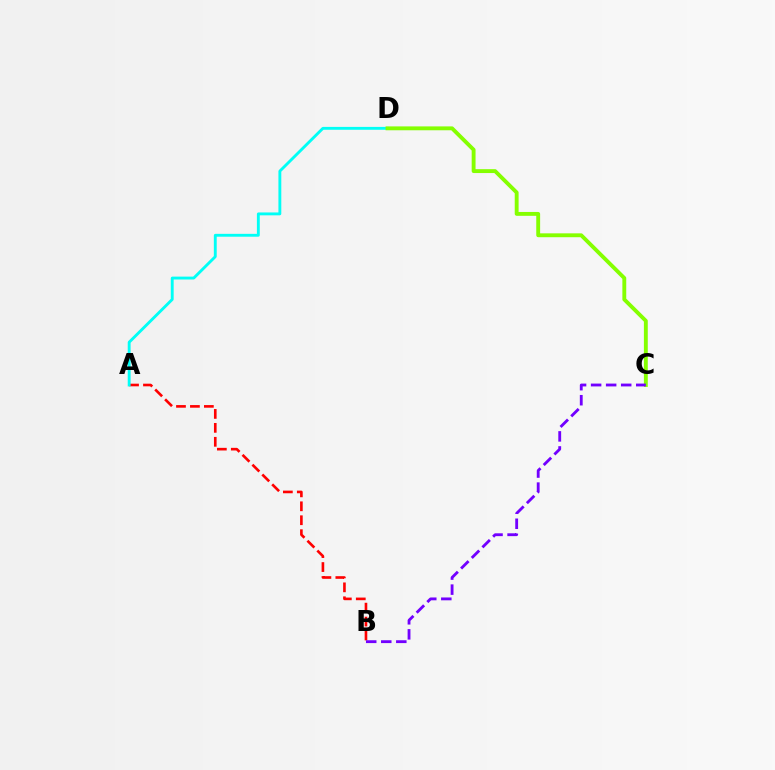{('A', 'B'): [{'color': '#ff0000', 'line_style': 'dashed', 'thickness': 1.89}], ('A', 'D'): [{'color': '#00fff6', 'line_style': 'solid', 'thickness': 2.07}], ('C', 'D'): [{'color': '#84ff00', 'line_style': 'solid', 'thickness': 2.79}], ('B', 'C'): [{'color': '#7200ff', 'line_style': 'dashed', 'thickness': 2.04}]}